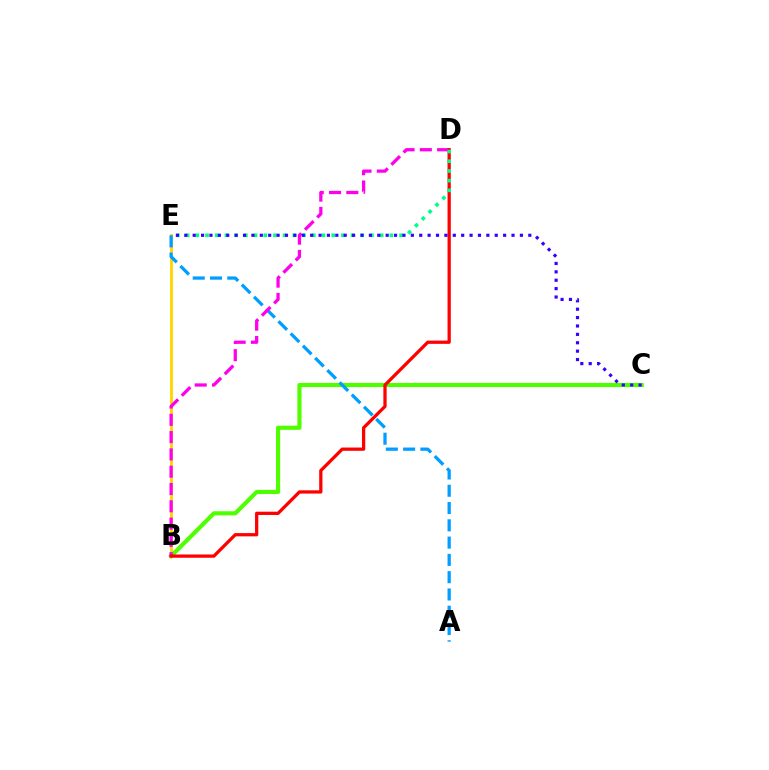{('B', 'E'): [{'color': '#ffd500', 'line_style': 'solid', 'thickness': 2.05}], ('B', 'C'): [{'color': '#4fff00', 'line_style': 'solid', 'thickness': 2.98}], ('A', 'E'): [{'color': '#009eff', 'line_style': 'dashed', 'thickness': 2.35}], ('B', 'D'): [{'color': '#ff00ed', 'line_style': 'dashed', 'thickness': 2.35}, {'color': '#ff0000', 'line_style': 'solid', 'thickness': 2.35}], ('D', 'E'): [{'color': '#00ff86', 'line_style': 'dotted', 'thickness': 2.64}], ('C', 'E'): [{'color': '#3700ff', 'line_style': 'dotted', 'thickness': 2.28}]}